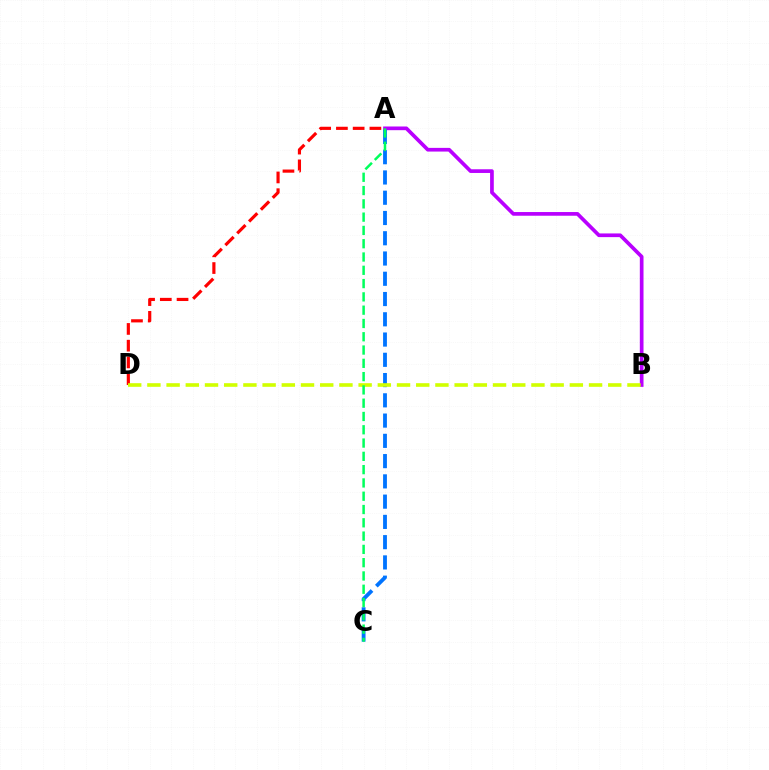{('A', 'D'): [{'color': '#ff0000', 'line_style': 'dashed', 'thickness': 2.27}], ('A', 'B'): [{'color': '#b900ff', 'line_style': 'solid', 'thickness': 2.66}], ('A', 'C'): [{'color': '#0074ff', 'line_style': 'dashed', 'thickness': 2.75}, {'color': '#00ff5c', 'line_style': 'dashed', 'thickness': 1.81}], ('B', 'D'): [{'color': '#d1ff00', 'line_style': 'dashed', 'thickness': 2.61}]}